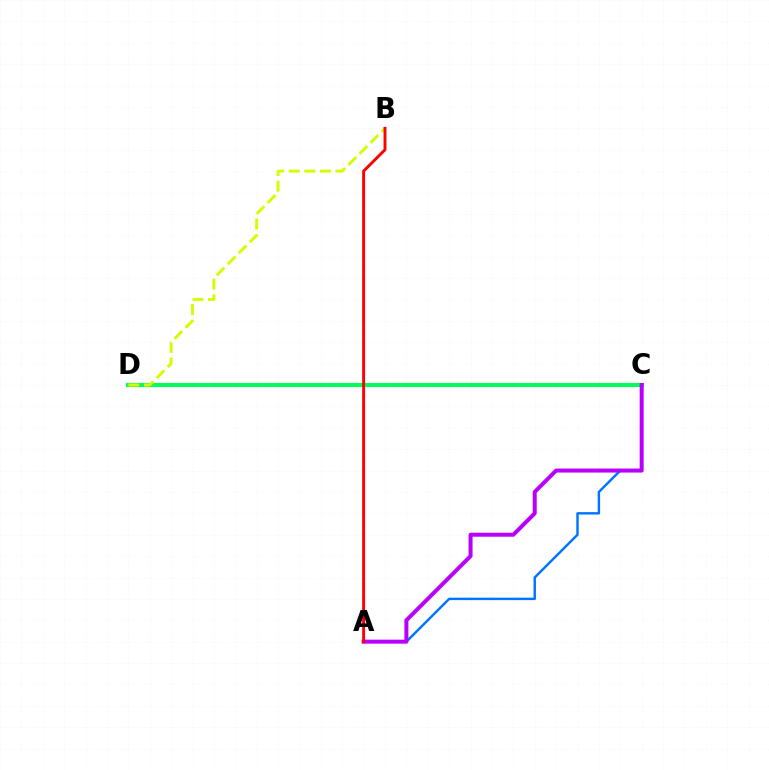{('A', 'C'): [{'color': '#0074ff', 'line_style': 'solid', 'thickness': 1.75}, {'color': '#b900ff', 'line_style': 'solid', 'thickness': 2.88}], ('C', 'D'): [{'color': '#00ff5c', 'line_style': 'solid', 'thickness': 2.93}], ('B', 'D'): [{'color': '#d1ff00', 'line_style': 'dashed', 'thickness': 2.12}], ('A', 'B'): [{'color': '#ff0000', 'line_style': 'solid', 'thickness': 2.1}]}